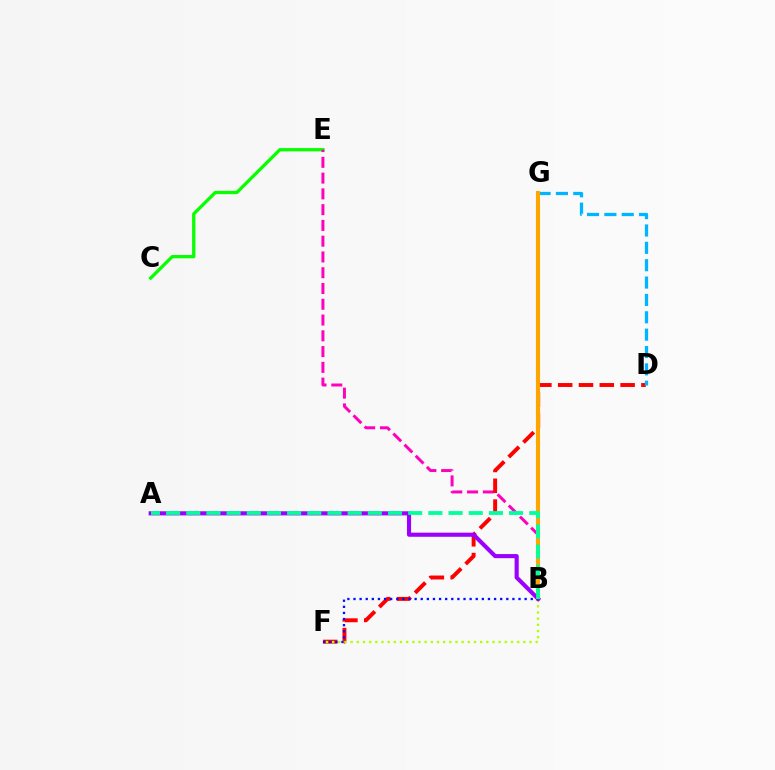{('C', 'E'): [{'color': '#08ff00', 'line_style': 'solid', 'thickness': 2.37}], ('B', 'E'): [{'color': '#ff00bd', 'line_style': 'dashed', 'thickness': 2.14}], ('D', 'F'): [{'color': '#ff0000', 'line_style': 'dashed', 'thickness': 2.83}], ('B', 'F'): [{'color': '#b3ff00', 'line_style': 'dotted', 'thickness': 1.68}, {'color': '#0010ff', 'line_style': 'dotted', 'thickness': 1.66}], ('D', 'G'): [{'color': '#00b5ff', 'line_style': 'dashed', 'thickness': 2.36}], ('B', 'G'): [{'color': '#ffa500', 'line_style': 'solid', 'thickness': 2.94}], ('A', 'B'): [{'color': '#9b00ff', 'line_style': 'solid', 'thickness': 2.96}, {'color': '#00ff9d', 'line_style': 'dashed', 'thickness': 2.74}]}